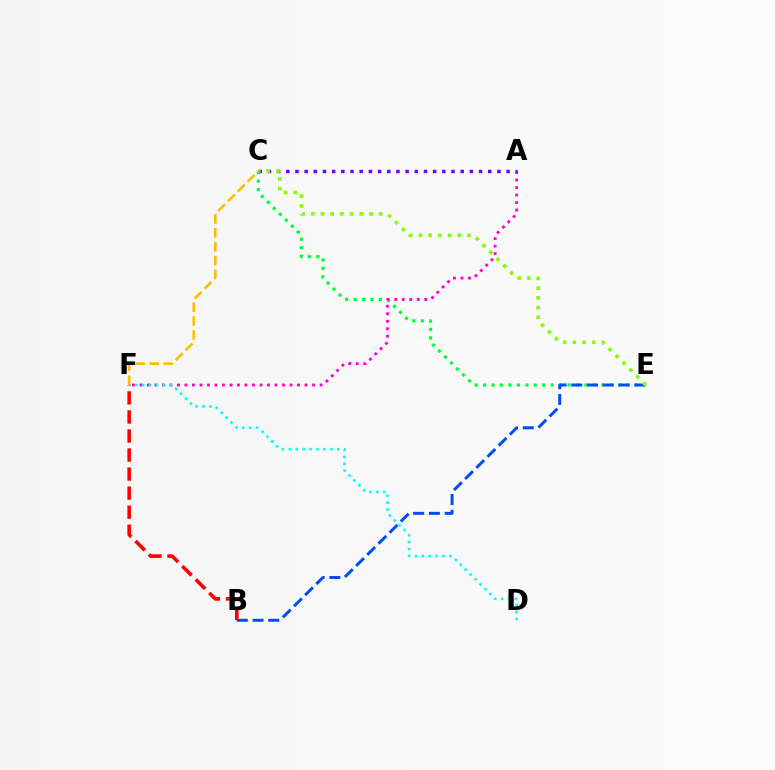{('C', 'E'): [{'color': '#00ff39', 'line_style': 'dotted', 'thickness': 2.29}, {'color': '#84ff00', 'line_style': 'dotted', 'thickness': 2.64}], ('B', 'E'): [{'color': '#004bff', 'line_style': 'dashed', 'thickness': 2.14}], ('B', 'F'): [{'color': '#ff0000', 'line_style': 'dashed', 'thickness': 2.59}], ('A', 'F'): [{'color': '#ff00cf', 'line_style': 'dotted', 'thickness': 2.04}], ('C', 'F'): [{'color': '#ffbd00', 'line_style': 'dashed', 'thickness': 1.89}], ('A', 'C'): [{'color': '#7200ff', 'line_style': 'dotted', 'thickness': 2.49}], ('D', 'F'): [{'color': '#00fff6', 'line_style': 'dotted', 'thickness': 1.88}]}